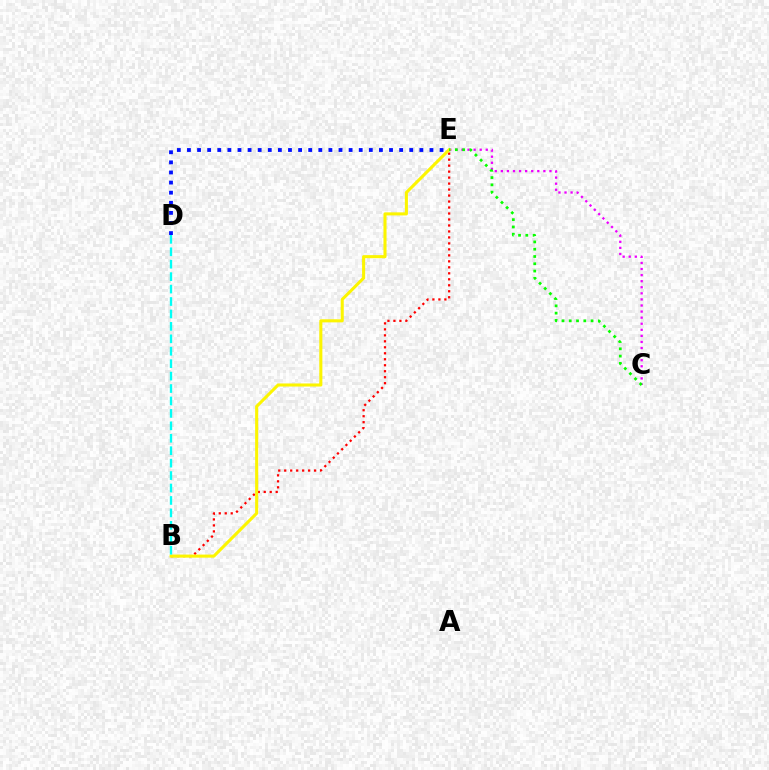{('D', 'E'): [{'color': '#0010ff', 'line_style': 'dotted', 'thickness': 2.75}], ('C', 'E'): [{'color': '#ee00ff', 'line_style': 'dotted', 'thickness': 1.65}, {'color': '#08ff00', 'line_style': 'dotted', 'thickness': 1.98}], ('B', 'E'): [{'color': '#ff0000', 'line_style': 'dotted', 'thickness': 1.63}, {'color': '#fcf500', 'line_style': 'solid', 'thickness': 2.21}], ('B', 'D'): [{'color': '#00fff6', 'line_style': 'dashed', 'thickness': 1.69}]}